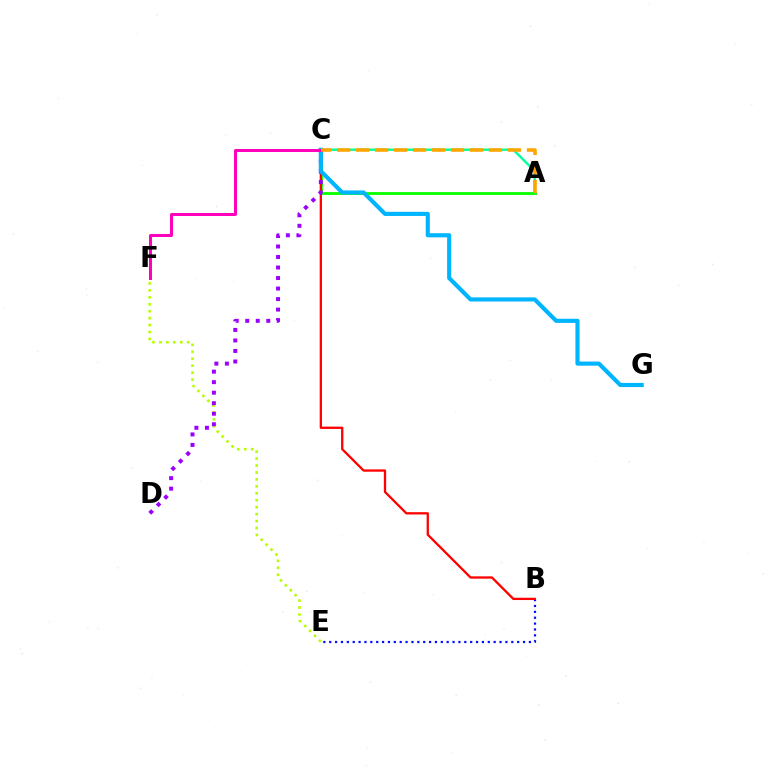{('B', 'E'): [{'color': '#0010ff', 'line_style': 'dotted', 'thickness': 1.6}], ('E', 'F'): [{'color': '#b3ff00', 'line_style': 'dotted', 'thickness': 1.89}], ('A', 'C'): [{'color': '#08ff00', 'line_style': 'solid', 'thickness': 2.03}, {'color': '#00ff9d', 'line_style': 'solid', 'thickness': 1.71}, {'color': '#ffa500', 'line_style': 'dashed', 'thickness': 2.58}], ('B', 'C'): [{'color': '#ff0000', 'line_style': 'solid', 'thickness': 1.65}], ('C', 'D'): [{'color': '#9b00ff', 'line_style': 'dotted', 'thickness': 2.86}], ('C', 'G'): [{'color': '#00b5ff', 'line_style': 'solid', 'thickness': 2.97}], ('C', 'F'): [{'color': '#ff00bd', 'line_style': 'solid', 'thickness': 2.17}]}